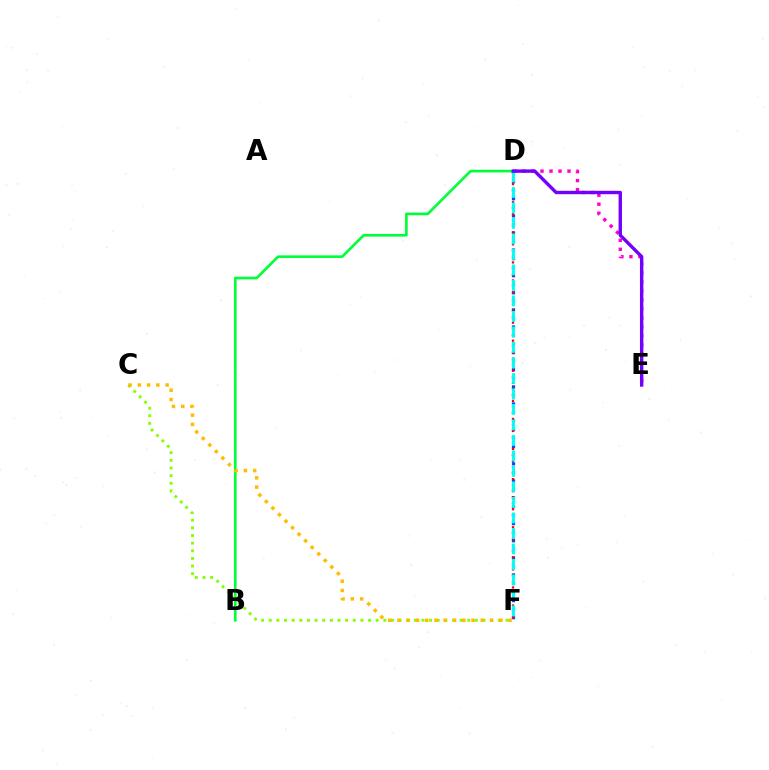{('D', 'E'): [{'color': '#ff00cf', 'line_style': 'dotted', 'thickness': 2.44}, {'color': '#7200ff', 'line_style': 'solid', 'thickness': 2.44}], ('B', 'D'): [{'color': '#00ff39', 'line_style': 'solid', 'thickness': 1.91}], ('D', 'F'): [{'color': '#004bff', 'line_style': 'dotted', 'thickness': 2.32}, {'color': '#ff0000', 'line_style': 'dotted', 'thickness': 1.64}, {'color': '#00fff6', 'line_style': 'dashed', 'thickness': 2.11}], ('C', 'F'): [{'color': '#84ff00', 'line_style': 'dotted', 'thickness': 2.07}, {'color': '#ffbd00', 'line_style': 'dotted', 'thickness': 2.51}]}